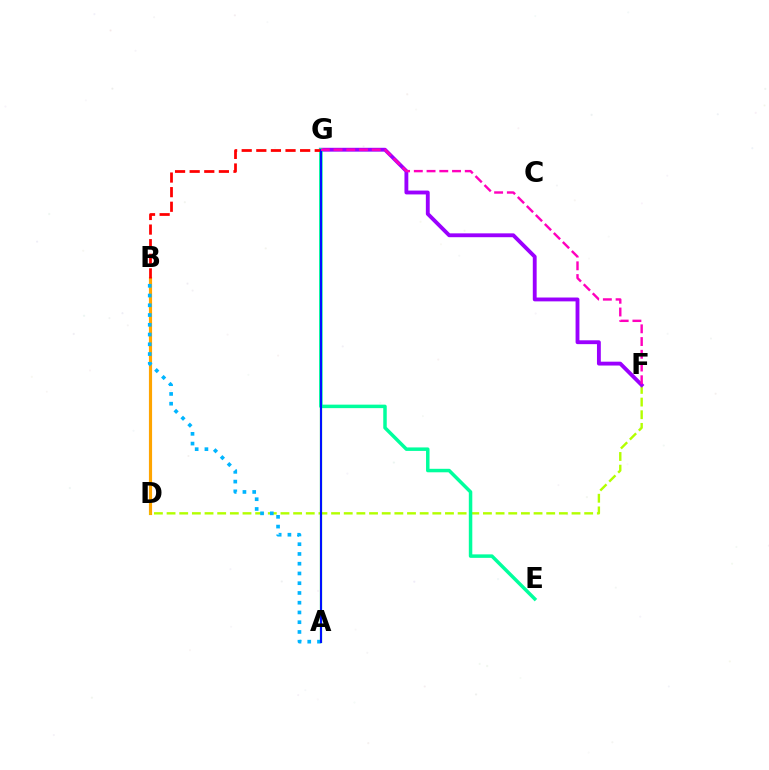{('B', 'D'): [{'color': '#ffa500', 'line_style': 'solid', 'thickness': 2.27}], ('D', 'F'): [{'color': '#b3ff00', 'line_style': 'dashed', 'thickness': 1.72}], ('F', 'G'): [{'color': '#9b00ff', 'line_style': 'solid', 'thickness': 2.77}, {'color': '#ff00bd', 'line_style': 'dashed', 'thickness': 1.73}], ('A', 'G'): [{'color': '#08ff00', 'line_style': 'solid', 'thickness': 1.58}, {'color': '#0010ff', 'line_style': 'solid', 'thickness': 1.51}], ('E', 'G'): [{'color': '#00ff9d', 'line_style': 'solid', 'thickness': 2.51}], ('A', 'B'): [{'color': '#00b5ff', 'line_style': 'dotted', 'thickness': 2.65}], ('B', 'G'): [{'color': '#ff0000', 'line_style': 'dashed', 'thickness': 1.98}]}